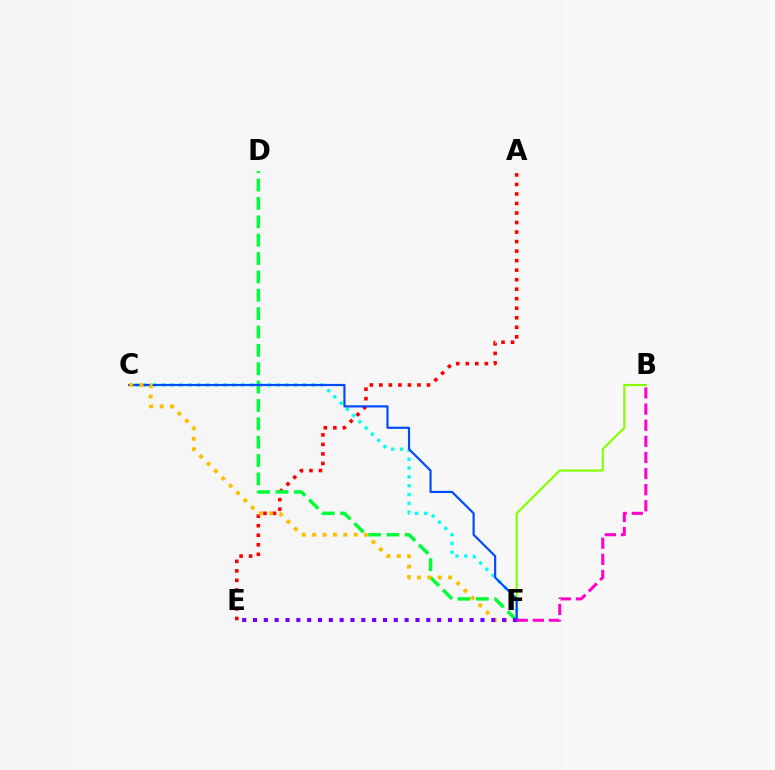{('A', 'E'): [{'color': '#ff0000', 'line_style': 'dotted', 'thickness': 2.59}], ('D', 'F'): [{'color': '#00ff39', 'line_style': 'dashed', 'thickness': 2.49}], ('B', 'F'): [{'color': '#84ff00', 'line_style': 'solid', 'thickness': 1.56}, {'color': '#ff00cf', 'line_style': 'dashed', 'thickness': 2.19}], ('C', 'F'): [{'color': '#00fff6', 'line_style': 'dotted', 'thickness': 2.4}, {'color': '#004bff', 'line_style': 'solid', 'thickness': 1.57}, {'color': '#ffbd00', 'line_style': 'dotted', 'thickness': 2.82}], ('E', 'F'): [{'color': '#7200ff', 'line_style': 'dotted', 'thickness': 2.94}]}